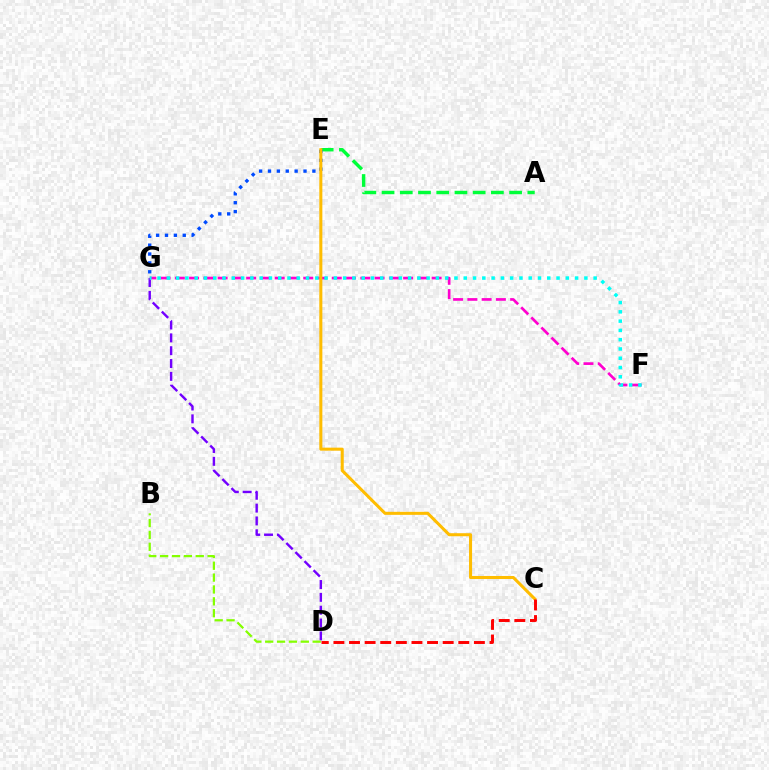{('A', 'E'): [{'color': '#00ff39', 'line_style': 'dashed', 'thickness': 2.48}], ('D', 'G'): [{'color': '#7200ff', 'line_style': 'dashed', 'thickness': 1.74}], ('F', 'G'): [{'color': '#ff00cf', 'line_style': 'dashed', 'thickness': 1.94}, {'color': '#00fff6', 'line_style': 'dotted', 'thickness': 2.52}], ('E', 'G'): [{'color': '#004bff', 'line_style': 'dotted', 'thickness': 2.41}], ('C', 'E'): [{'color': '#ffbd00', 'line_style': 'solid', 'thickness': 2.19}], ('B', 'D'): [{'color': '#84ff00', 'line_style': 'dashed', 'thickness': 1.61}], ('C', 'D'): [{'color': '#ff0000', 'line_style': 'dashed', 'thickness': 2.12}]}